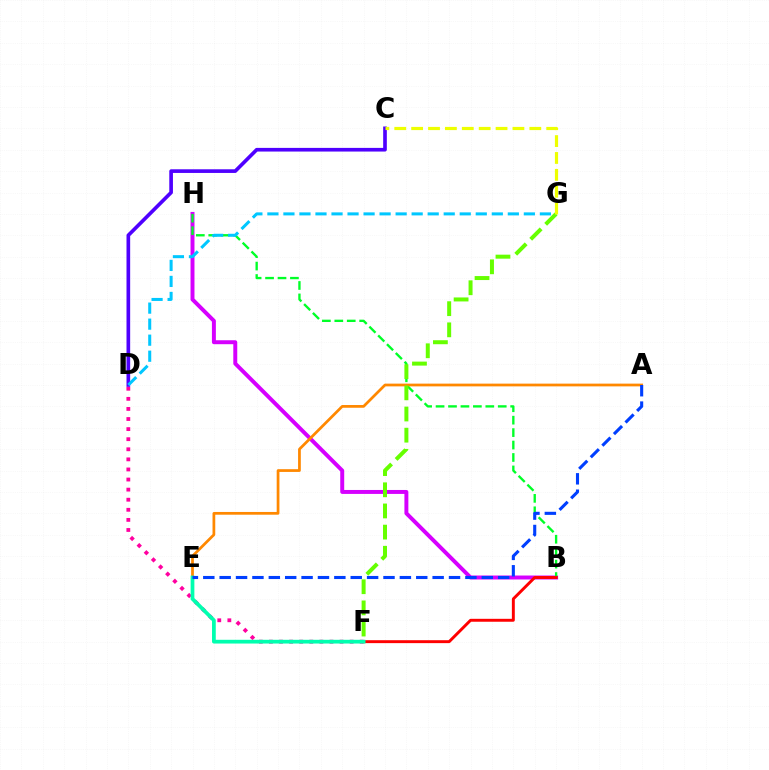{('B', 'H'): [{'color': '#d600ff', 'line_style': 'solid', 'thickness': 2.84}, {'color': '#00ff27', 'line_style': 'dashed', 'thickness': 1.69}], ('D', 'F'): [{'color': '#ff00a0', 'line_style': 'dotted', 'thickness': 2.74}], ('B', 'F'): [{'color': '#ff0000', 'line_style': 'solid', 'thickness': 2.11}], ('A', 'E'): [{'color': '#ff8800', 'line_style': 'solid', 'thickness': 1.97}, {'color': '#003fff', 'line_style': 'dashed', 'thickness': 2.23}], ('C', 'D'): [{'color': '#4f00ff', 'line_style': 'solid', 'thickness': 2.64}], ('E', 'F'): [{'color': '#00ffaf', 'line_style': 'solid', 'thickness': 2.69}], ('F', 'G'): [{'color': '#66ff00', 'line_style': 'dashed', 'thickness': 2.87}], ('D', 'G'): [{'color': '#00c7ff', 'line_style': 'dashed', 'thickness': 2.18}], ('C', 'G'): [{'color': '#eeff00', 'line_style': 'dashed', 'thickness': 2.29}]}